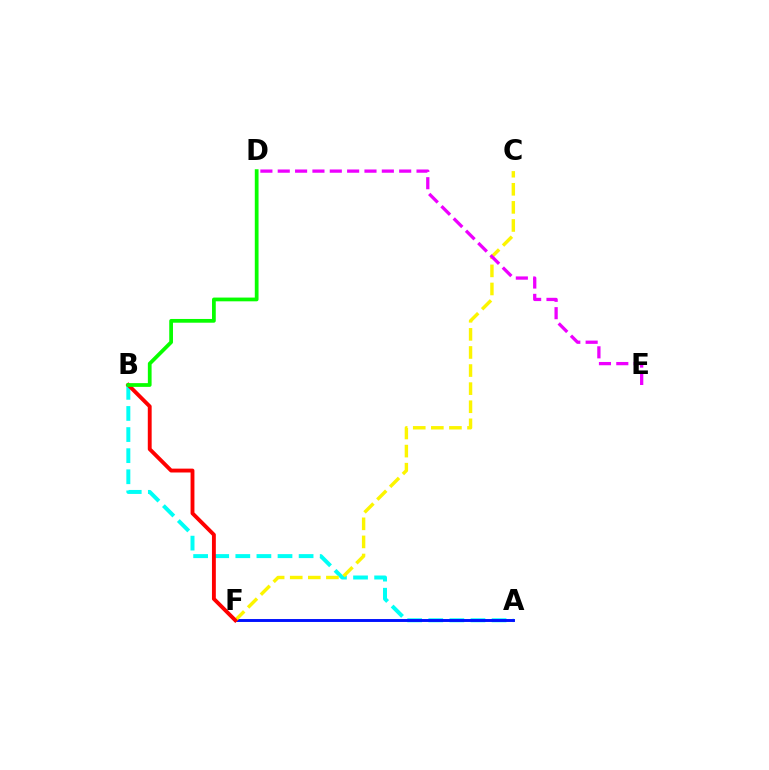{('A', 'B'): [{'color': '#00fff6', 'line_style': 'dashed', 'thickness': 2.87}], ('A', 'F'): [{'color': '#0010ff', 'line_style': 'solid', 'thickness': 2.1}], ('C', 'F'): [{'color': '#fcf500', 'line_style': 'dashed', 'thickness': 2.46}], ('B', 'F'): [{'color': '#ff0000', 'line_style': 'solid', 'thickness': 2.78}], ('B', 'D'): [{'color': '#08ff00', 'line_style': 'solid', 'thickness': 2.7}], ('D', 'E'): [{'color': '#ee00ff', 'line_style': 'dashed', 'thickness': 2.36}]}